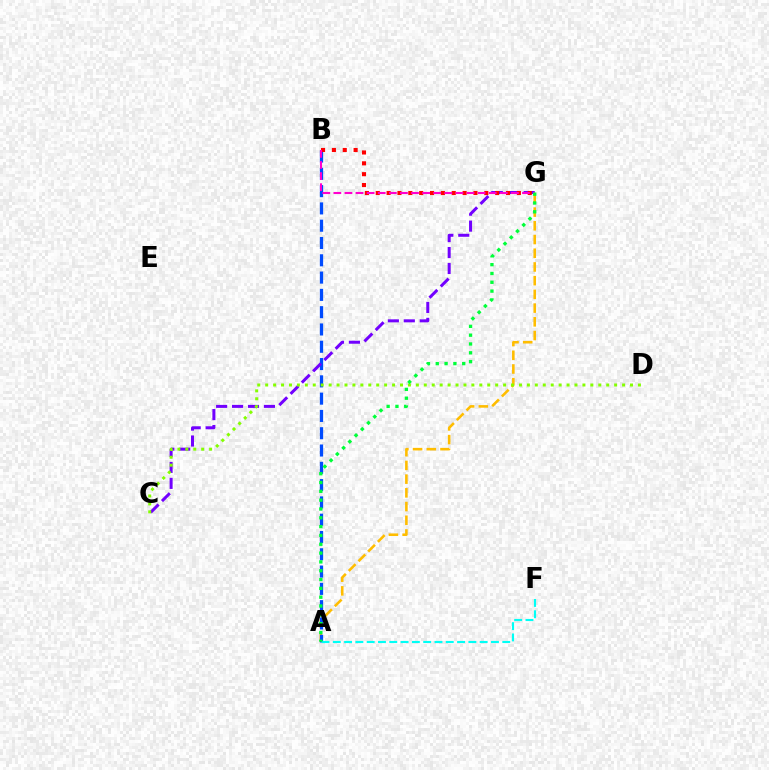{('A', 'G'): [{'color': '#ffbd00', 'line_style': 'dashed', 'thickness': 1.86}, {'color': '#00ff39', 'line_style': 'dotted', 'thickness': 2.4}], ('A', 'B'): [{'color': '#004bff', 'line_style': 'dashed', 'thickness': 2.35}], ('A', 'F'): [{'color': '#00fff6', 'line_style': 'dashed', 'thickness': 1.53}], ('C', 'G'): [{'color': '#7200ff', 'line_style': 'dashed', 'thickness': 2.17}], ('C', 'D'): [{'color': '#84ff00', 'line_style': 'dotted', 'thickness': 2.15}], ('B', 'G'): [{'color': '#ff0000', 'line_style': 'dotted', 'thickness': 2.95}, {'color': '#ff00cf', 'line_style': 'dashed', 'thickness': 1.51}]}